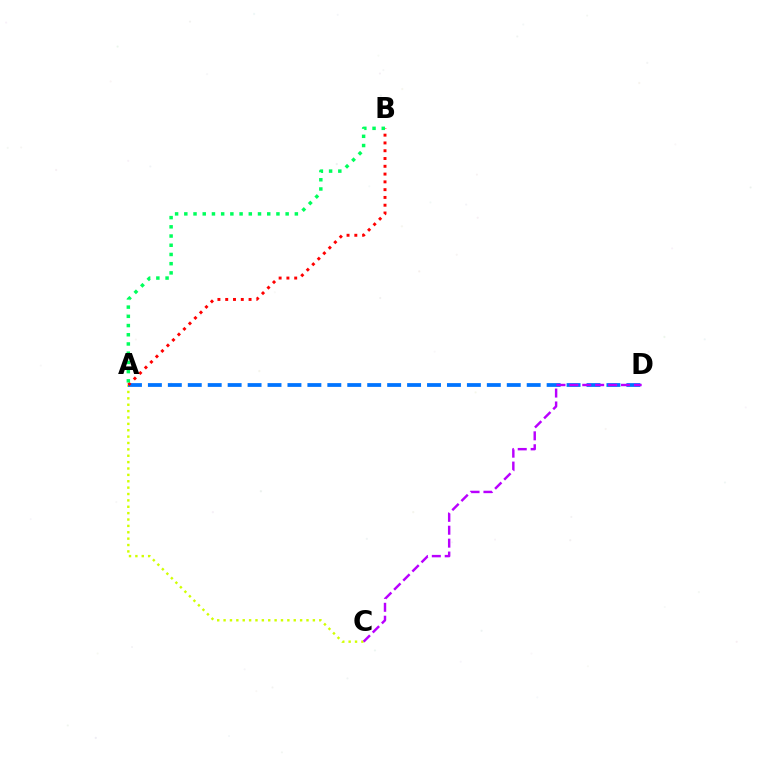{('A', 'C'): [{'color': '#d1ff00', 'line_style': 'dotted', 'thickness': 1.73}], ('A', 'D'): [{'color': '#0074ff', 'line_style': 'dashed', 'thickness': 2.71}], ('C', 'D'): [{'color': '#b900ff', 'line_style': 'dashed', 'thickness': 1.75}], ('A', 'B'): [{'color': '#ff0000', 'line_style': 'dotted', 'thickness': 2.12}, {'color': '#00ff5c', 'line_style': 'dotted', 'thickness': 2.5}]}